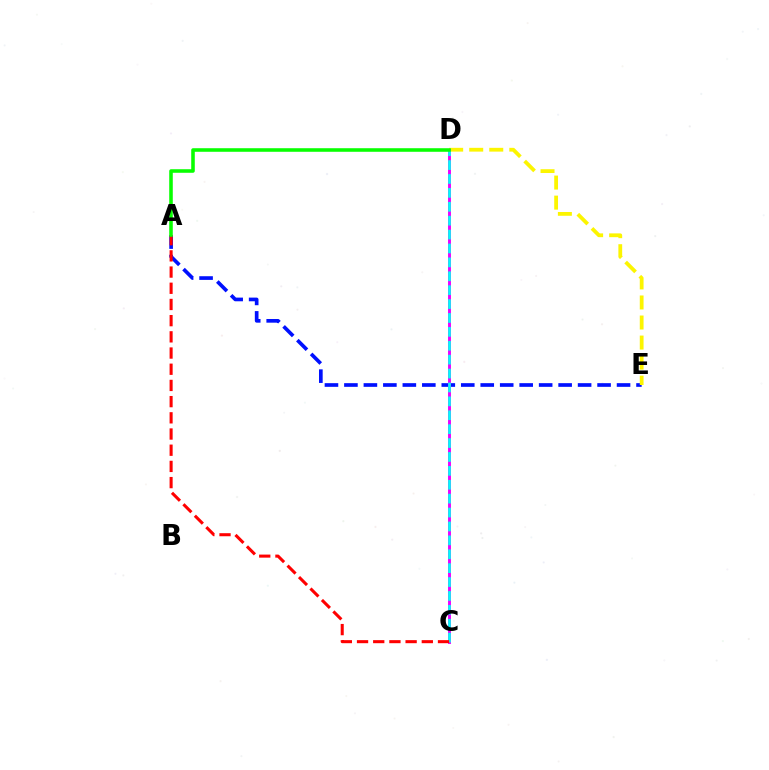{('A', 'E'): [{'color': '#0010ff', 'line_style': 'dashed', 'thickness': 2.65}], ('D', 'E'): [{'color': '#fcf500', 'line_style': 'dashed', 'thickness': 2.72}], ('C', 'D'): [{'color': '#ee00ff', 'line_style': 'solid', 'thickness': 2.1}, {'color': '#00fff6', 'line_style': 'dashed', 'thickness': 1.89}], ('A', 'C'): [{'color': '#ff0000', 'line_style': 'dashed', 'thickness': 2.2}], ('A', 'D'): [{'color': '#08ff00', 'line_style': 'solid', 'thickness': 2.57}]}